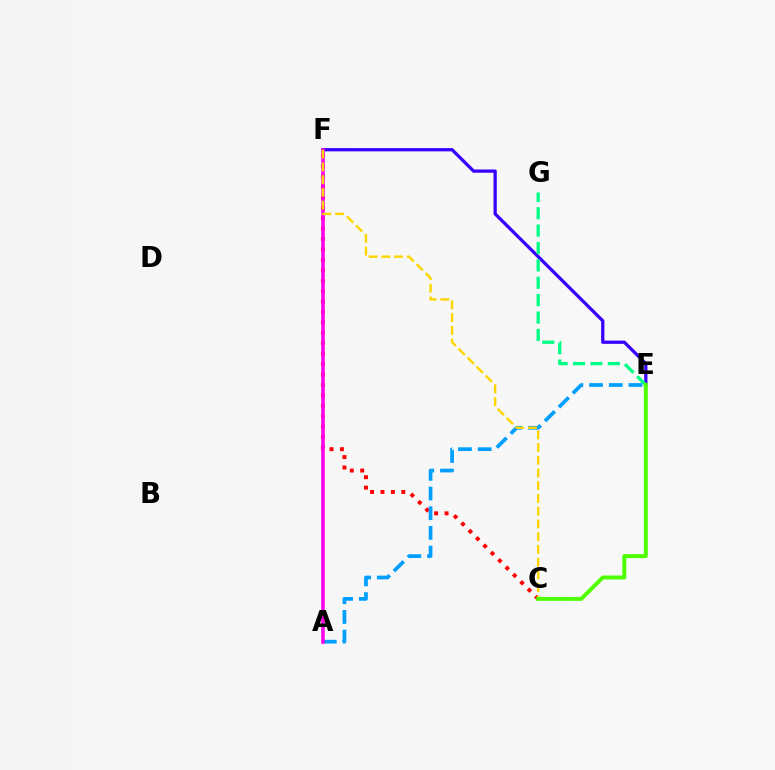{('C', 'F'): [{'color': '#ff0000', 'line_style': 'dotted', 'thickness': 2.83}, {'color': '#ffd500', 'line_style': 'dashed', 'thickness': 1.73}], ('E', 'F'): [{'color': '#3700ff', 'line_style': 'solid', 'thickness': 2.35}], ('E', 'G'): [{'color': '#00ff86', 'line_style': 'dashed', 'thickness': 2.36}], ('A', 'E'): [{'color': '#009eff', 'line_style': 'dashed', 'thickness': 2.68}], ('A', 'F'): [{'color': '#ff00ed', 'line_style': 'solid', 'thickness': 2.54}], ('C', 'E'): [{'color': '#4fff00', 'line_style': 'solid', 'thickness': 2.84}]}